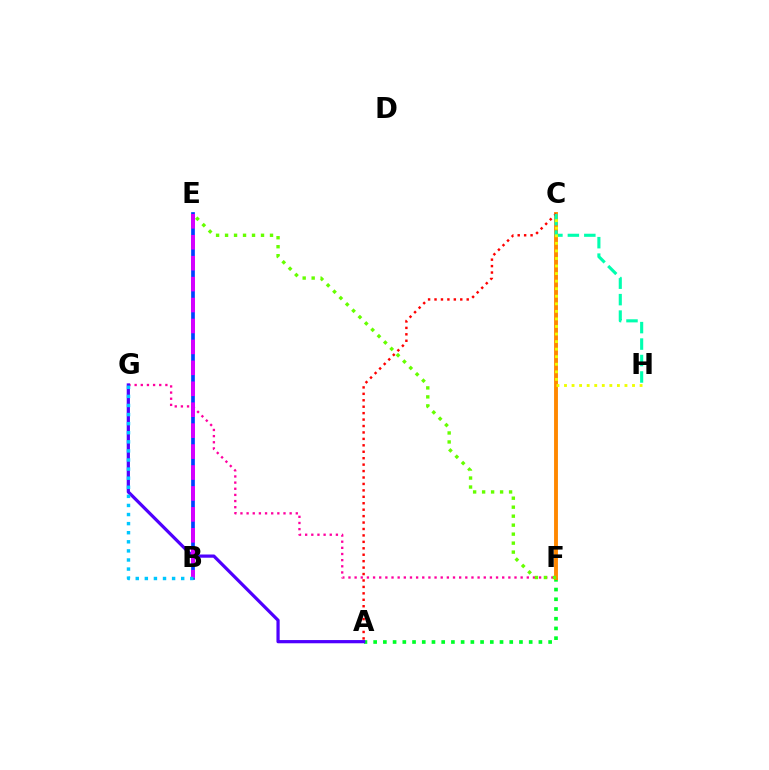{('A', 'F'): [{'color': '#00ff27', 'line_style': 'dotted', 'thickness': 2.64}], ('F', 'G'): [{'color': '#ff00a0', 'line_style': 'dotted', 'thickness': 1.67}], ('C', 'F'): [{'color': '#ff8800', 'line_style': 'solid', 'thickness': 2.79}], ('A', 'C'): [{'color': '#ff0000', 'line_style': 'dotted', 'thickness': 1.75}], ('B', 'E'): [{'color': '#003fff', 'line_style': 'solid', 'thickness': 2.66}, {'color': '#d600ff', 'line_style': 'dashed', 'thickness': 2.84}], ('A', 'G'): [{'color': '#4f00ff', 'line_style': 'solid', 'thickness': 2.32}], ('C', 'H'): [{'color': '#00ffaf', 'line_style': 'dashed', 'thickness': 2.24}, {'color': '#eeff00', 'line_style': 'dotted', 'thickness': 2.05}], ('E', 'F'): [{'color': '#66ff00', 'line_style': 'dotted', 'thickness': 2.44}], ('B', 'G'): [{'color': '#00c7ff', 'line_style': 'dotted', 'thickness': 2.47}]}